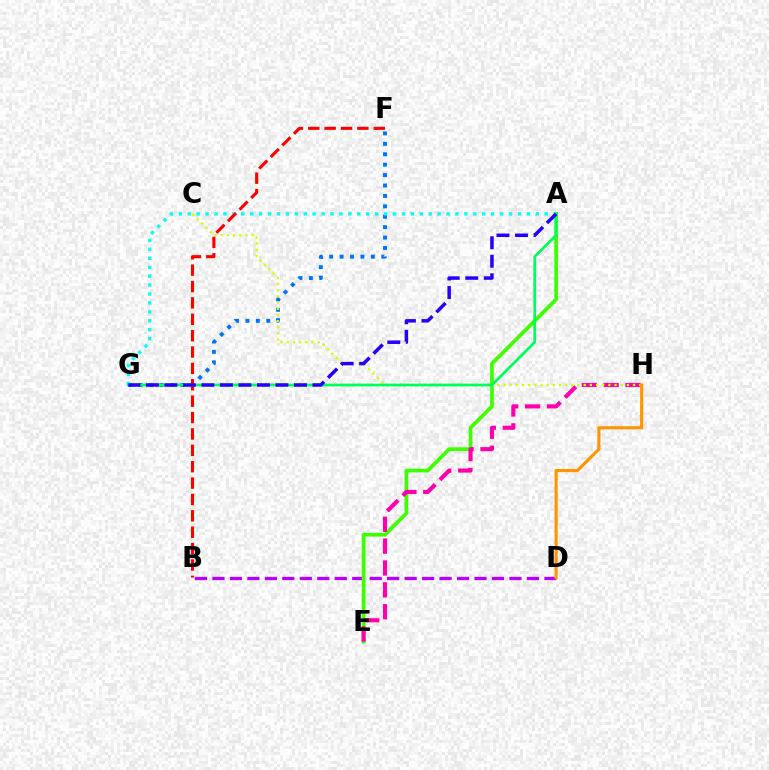{('B', 'D'): [{'color': '#b900ff', 'line_style': 'dashed', 'thickness': 2.37}], ('F', 'G'): [{'color': '#0074ff', 'line_style': 'dotted', 'thickness': 2.83}], ('A', 'E'): [{'color': '#3dff00', 'line_style': 'solid', 'thickness': 2.67}], ('E', 'H'): [{'color': '#ff00ac', 'line_style': 'dashed', 'thickness': 2.97}], ('A', 'G'): [{'color': '#00fff6', 'line_style': 'dotted', 'thickness': 2.42}, {'color': '#00ff5c', 'line_style': 'solid', 'thickness': 1.97}, {'color': '#2500ff', 'line_style': 'dashed', 'thickness': 2.51}], ('C', 'H'): [{'color': '#d1ff00', 'line_style': 'dotted', 'thickness': 1.68}], ('B', 'F'): [{'color': '#ff0000', 'line_style': 'dashed', 'thickness': 2.23}], ('D', 'H'): [{'color': '#ff9400', 'line_style': 'solid', 'thickness': 2.24}]}